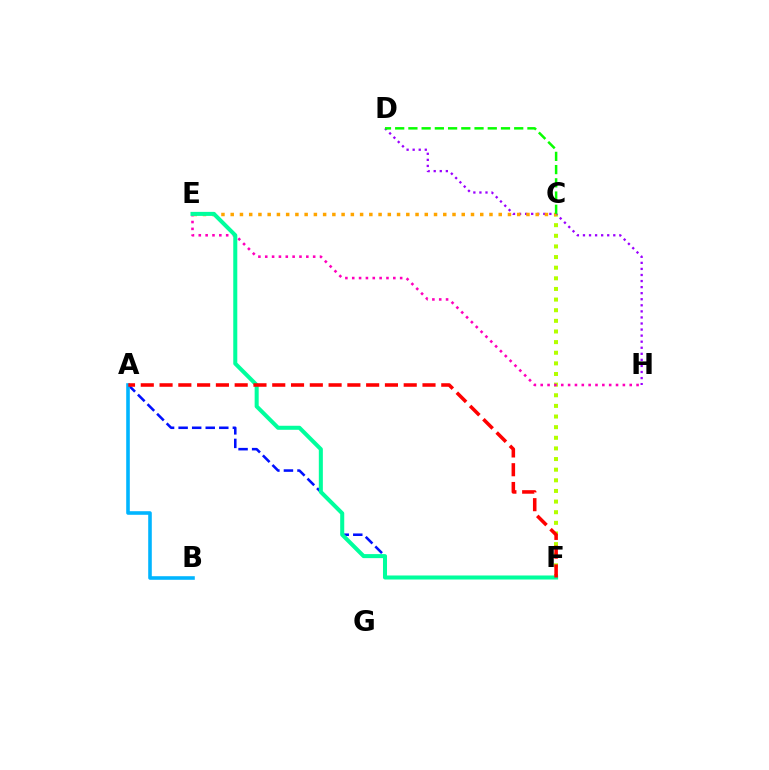{('A', 'F'): [{'color': '#0010ff', 'line_style': 'dashed', 'thickness': 1.84}, {'color': '#ff0000', 'line_style': 'dashed', 'thickness': 2.55}], ('C', 'F'): [{'color': '#b3ff00', 'line_style': 'dotted', 'thickness': 2.89}], ('D', 'H'): [{'color': '#9b00ff', 'line_style': 'dotted', 'thickness': 1.65}], ('E', 'H'): [{'color': '#ff00bd', 'line_style': 'dotted', 'thickness': 1.86}], ('A', 'B'): [{'color': '#00b5ff', 'line_style': 'solid', 'thickness': 2.58}], ('C', 'E'): [{'color': '#ffa500', 'line_style': 'dotted', 'thickness': 2.51}], ('E', 'F'): [{'color': '#00ff9d', 'line_style': 'solid', 'thickness': 2.9}], ('C', 'D'): [{'color': '#08ff00', 'line_style': 'dashed', 'thickness': 1.8}]}